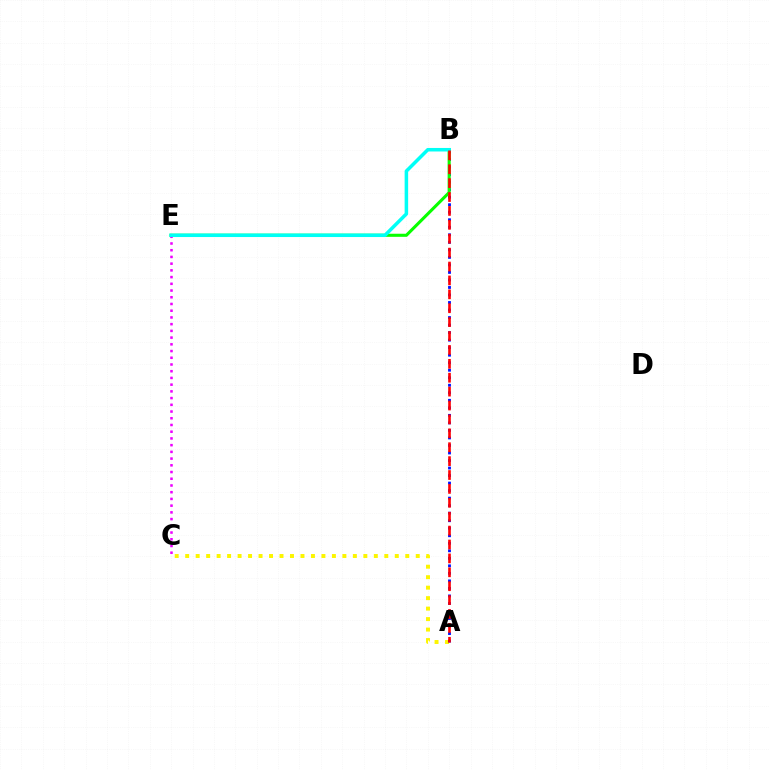{('A', 'C'): [{'color': '#fcf500', 'line_style': 'dotted', 'thickness': 2.85}], ('A', 'B'): [{'color': '#0010ff', 'line_style': 'dotted', 'thickness': 2.04}, {'color': '#ff0000', 'line_style': 'dashed', 'thickness': 1.89}], ('B', 'E'): [{'color': '#08ff00', 'line_style': 'solid', 'thickness': 2.23}, {'color': '#00fff6', 'line_style': 'solid', 'thickness': 2.54}], ('C', 'E'): [{'color': '#ee00ff', 'line_style': 'dotted', 'thickness': 1.83}]}